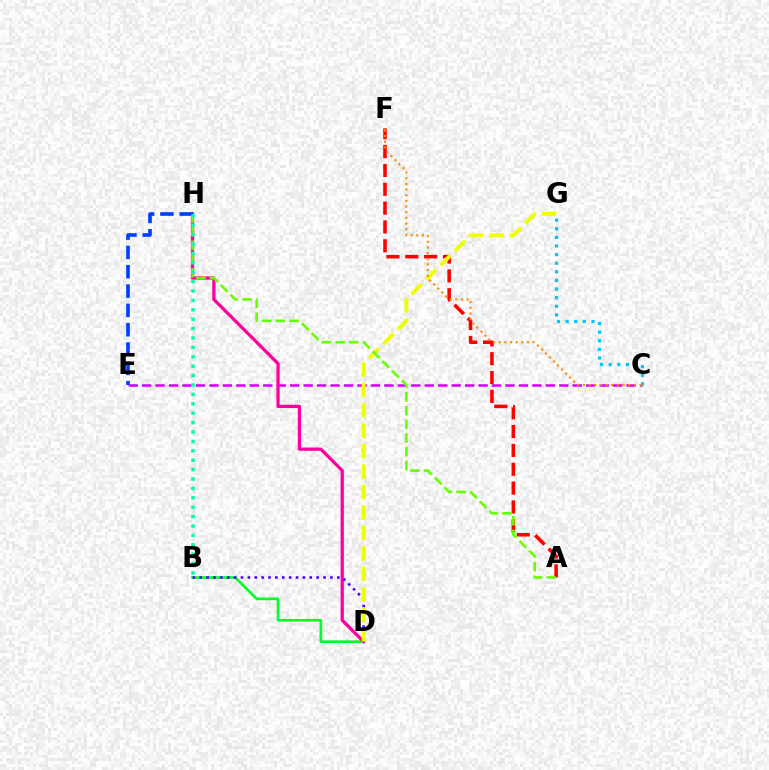{('B', 'D'): [{'color': '#00ff27', 'line_style': 'solid', 'thickness': 1.9}, {'color': '#4f00ff', 'line_style': 'dotted', 'thickness': 1.87}], ('C', 'E'): [{'color': '#d600ff', 'line_style': 'dashed', 'thickness': 1.83}], ('D', 'H'): [{'color': '#ff00a0', 'line_style': 'solid', 'thickness': 2.36}], ('A', 'F'): [{'color': '#ff0000', 'line_style': 'dashed', 'thickness': 2.56}], ('C', 'G'): [{'color': '#00c7ff', 'line_style': 'dotted', 'thickness': 2.34}], ('D', 'G'): [{'color': '#eeff00', 'line_style': 'dashed', 'thickness': 2.78}], ('C', 'F'): [{'color': '#ff8800', 'line_style': 'dotted', 'thickness': 1.54}], ('A', 'H'): [{'color': '#66ff00', 'line_style': 'dashed', 'thickness': 1.86}], ('E', 'H'): [{'color': '#003fff', 'line_style': 'dashed', 'thickness': 2.63}], ('B', 'H'): [{'color': '#00ffaf', 'line_style': 'dotted', 'thickness': 2.55}]}